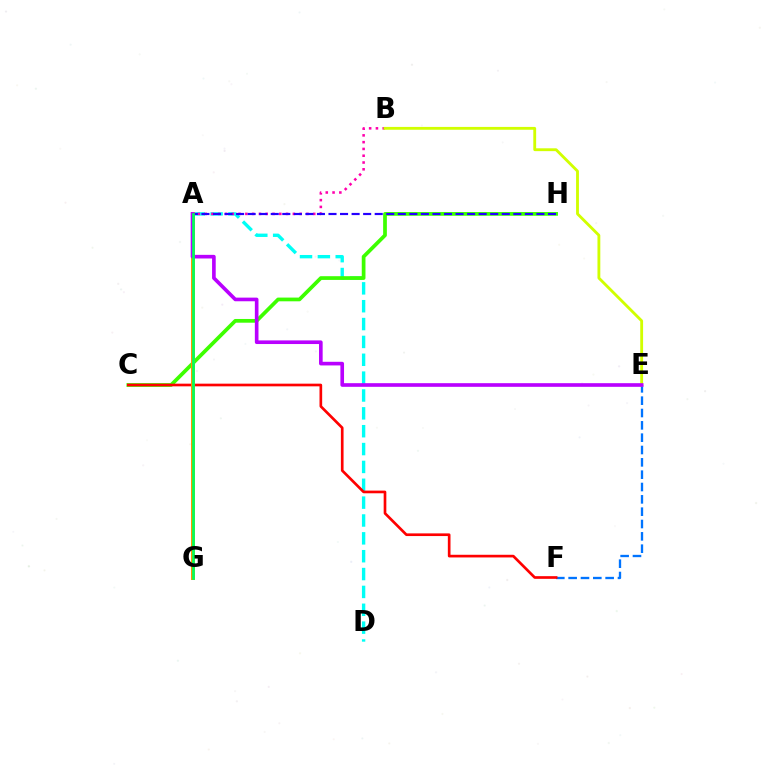{('A', 'D'): [{'color': '#00fff6', 'line_style': 'dashed', 'thickness': 2.43}], ('E', 'F'): [{'color': '#0074ff', 'line_style': 'dashed', 'thickness': 1.68}], ('A', 'B'): [{'color': '#ff00ac', 'line_style': 'dotted', 'thickness': 1.84}], ('C', 'H'): [{'color': '#3dff00', 'line_style': 'solid', 'thickness': 2.68}], ('C', 'F'): [{'color': '#ff0000', 'line_style': 'solid', 'thickness': 1.92}], ('A', 'G'): [{'color': '#ff9400', 'line_style': 'solid', 'thickness': 2.86}, {'color': '#00ff5c', 'line_style': 'solid', 'thickness': 1.96}], ('B', 'E'): [{'color': '#d1ff00', 'line_style': 'solid', 'thickness': 2.05}], ('A', 'H'): [{'color': '#2500ff', 'line_style': 'dashed', 'thickness': 1.57}], ('A', 'E'): [{'color': '#b900ff', 'line_style': 'solid', 'thickness': 2.62}]}